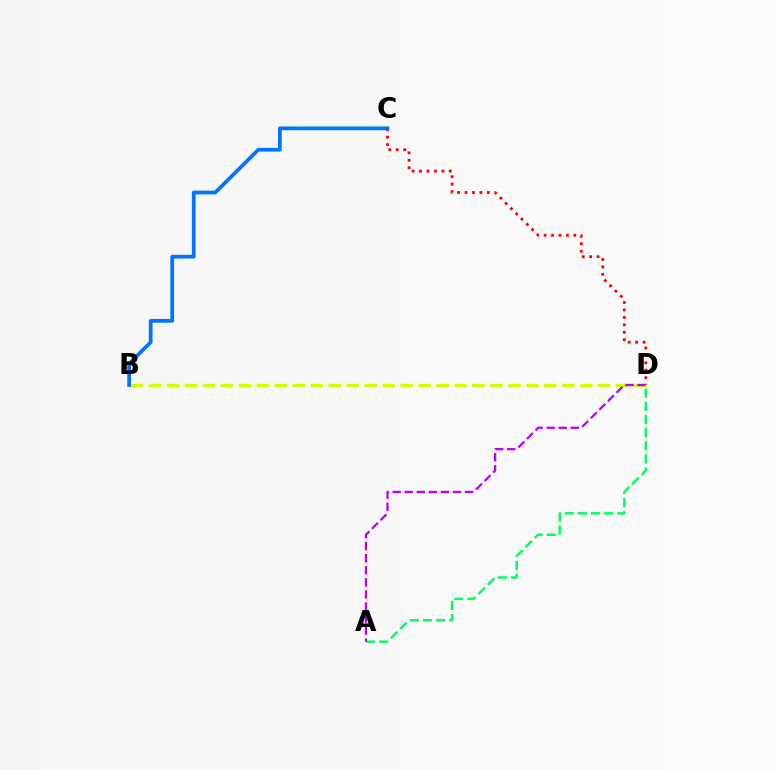{('A', 'D'): [{'color': '#00ff5c', 'line_style': 'dashed', 'thickness': 1.79}, {'color': '#b900ff', 'line_style': 'dashed', 'thickness': 1.64}], ('C', 'D'): [{'color': '#ff0000', 'line_style': 'dotted', 'thickness': 2.02}], ('B', 'D'): [{'color': '#d1ff00', 'line_style': 'dashed', 'thickness': 2.44}], ('B', 'C'): [{'color': '#0074ff', 'line_style': 'solid', 'thickness': 2.69}]}